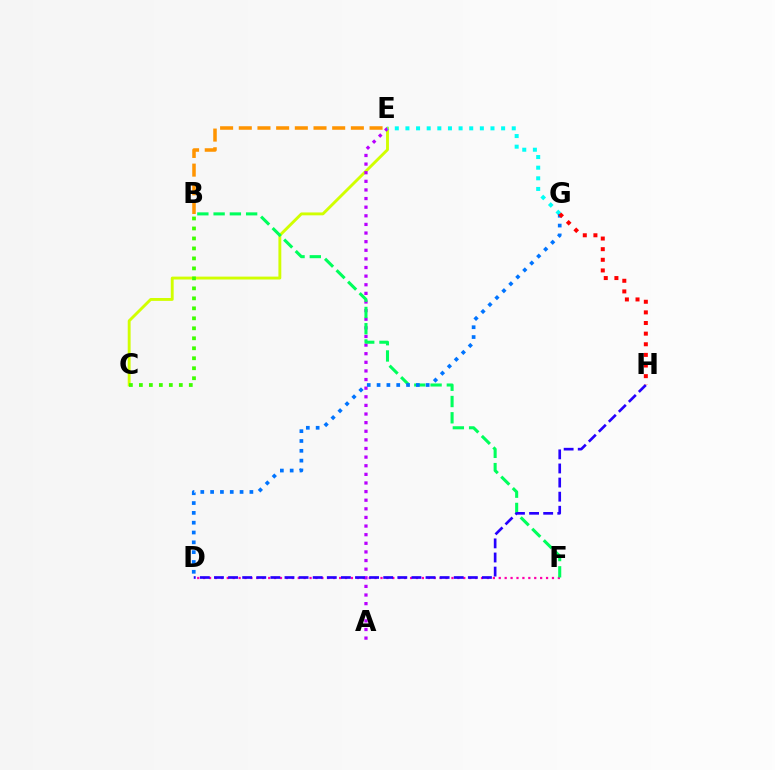{('C', 'E'): [{'color': '#d1ff00', 'line_style': 'solid', 'thickness': 2.08}], ('D', 'F'): [{'color': '#ff00ac', 'line_style': 'dotted', 'thickness': 1.61}], ('A', 'E'): [{'color': '#b900ff', 'line_style': 'dotted', 'thickness': 2.34}], ('E', 'G'): [{'color': '#00fff6', 'line_style': 'dotted', 'thickness': 2.89}], ('B', 'C'): [{'color': '#3dff00', 'line_style': 'dotted', 'thickness': 2.71}], ('B', 'F'): [{'color': '#00ff5c', 'line_style': 'dashed', 'thickness': 2.21}], ('D', 'G'): [{'color': '#0074ff', 'line_style': 'dotted', 'thickness': 2.67}], ('D', 'H'): [{'color': '#2500ff', 'line_style': 'dashed', 'thickness': 1.92}], ('G', 'H'): [{'color': '#ff0000', 'line_style': 'dotted', 'thickness': 2.89}], ('B', 'E'): [{'color': '#ff9400', 'line_style': 'dashed', 'thickness': 2.54}]}